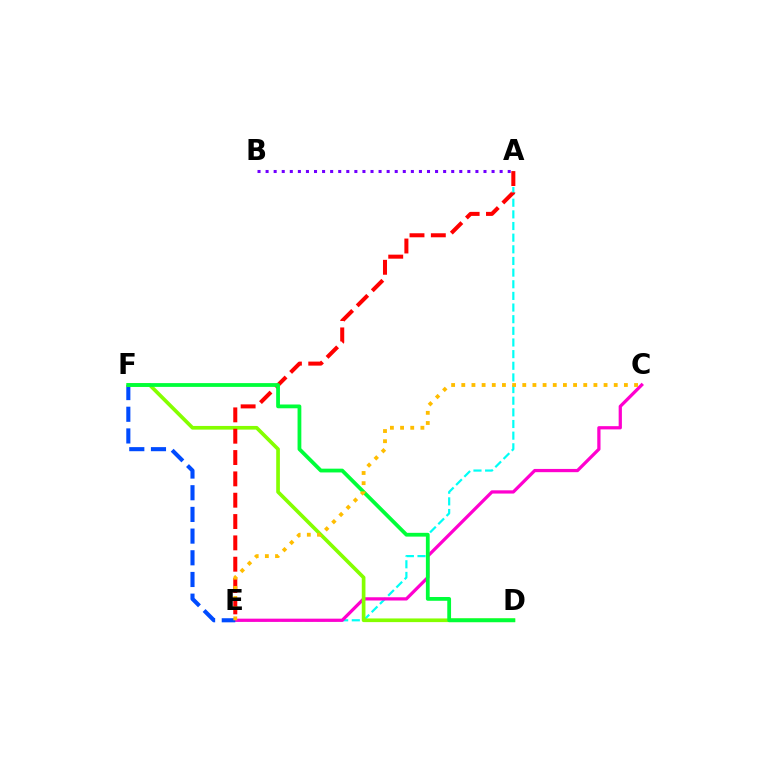{('A', 'E'): [{'color': '#00fff6', 'line_style': 'dashed', 'thickness': 1.58}, {'color': '#ff0000', 'line_style': 'dashed', 'thickness': 2.9}], ('C', 'E'): [{'color': '#ff00cf', 'line_style': 'solid', 'thickness': 2.34}, {'color': '#ffbd00', 'line_style': 'dotted', 'thickness': 2.76}], ('E', 'F'): [{'color': '#004bff', 'line_style': 'dashed', 'thickness': 2.95}], ('D', 'F'): [{'color': '#84ff00', 'line_style': 'solid', 'thickness': 2.64}, {'color': '#00ff39', 'line_style': 'solid', 'thickness': 2.72}], ('A', 'B'): [{'color': '#7200ff', 'line_style': 'dotted', 'thickness': 2.19}]}